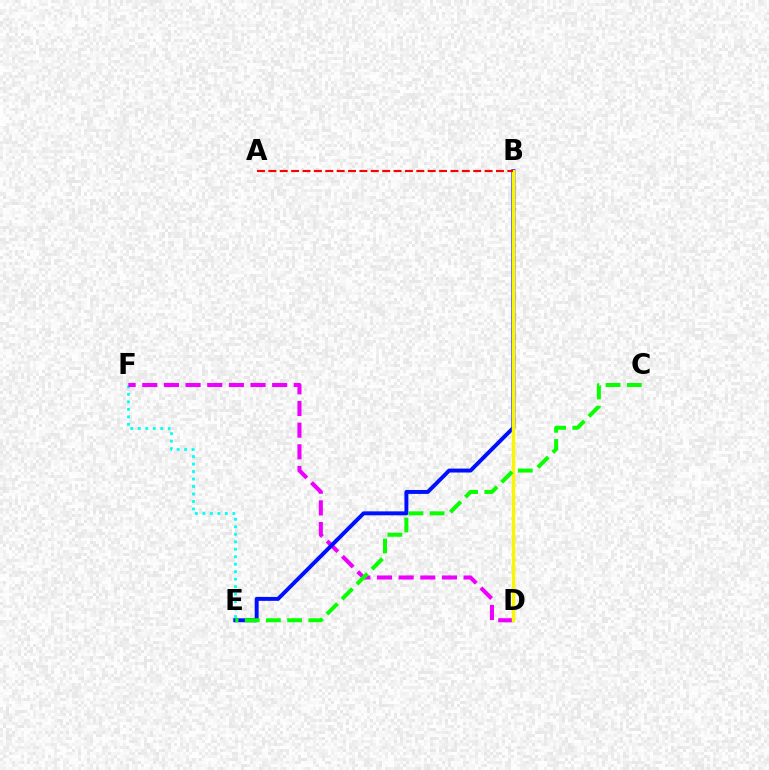{('E', 'F'): [{'color': '#00fff6', 'line_style': 'dotted', 'thickness': 2.03}], ('D', 'F'): [{'color': '#ee00ff', 'line_style': 'dashed', 'thickness': 2.94}], ('B', 'E'): [{'color': '#0010ff', 'line_style': 'solid', 'thickness': 2.83}], ('B', 'D'): [{'color': '#fcf500', 'line_style': 'solid', 'thickness': 2.43}], ('C', 'E'): [{'color': '#08ff00', 'line_style': 'dashed', 'thickness': 2.88}], ('A', 'B'): [{'color': '#ff0000', 'line_style': 'dashed', 'thickness': 1.55}]}